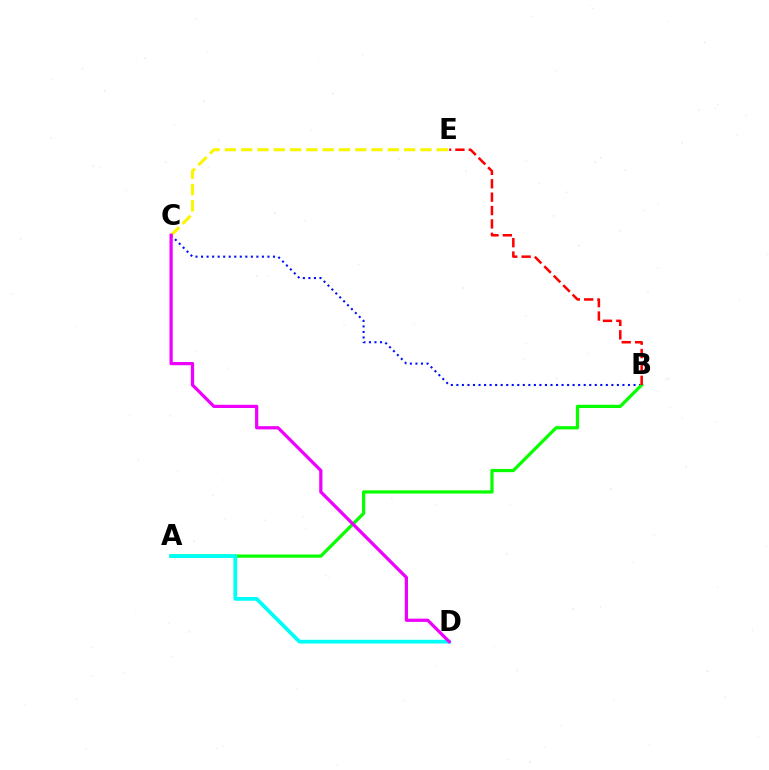{('B', 'C'): [{'color': '#0010ff', 'line_style': 'dotted', 'thickness': 1.5}], ('C', 'E'): [{'color': '#fcf500', 'line_style': 'dashed', 'thickness': 2.21}], ('A', 'B'): [{'color': '#08ff00', 'line_style': 'solid', 'thickness': 2.32}], ('A', 'D'): [{'color': '#00fff6', 'line_style': 'solid', 'thickness': 2.69}], ('B', 'E'): [{'color': '#ff0000', 'line_style': 'dashed', 'thickness': 1.82}], ('C', 'D'): [{'color': '#ee00ff', 'line_style': 'solid', 'thickness': 2.32}]}